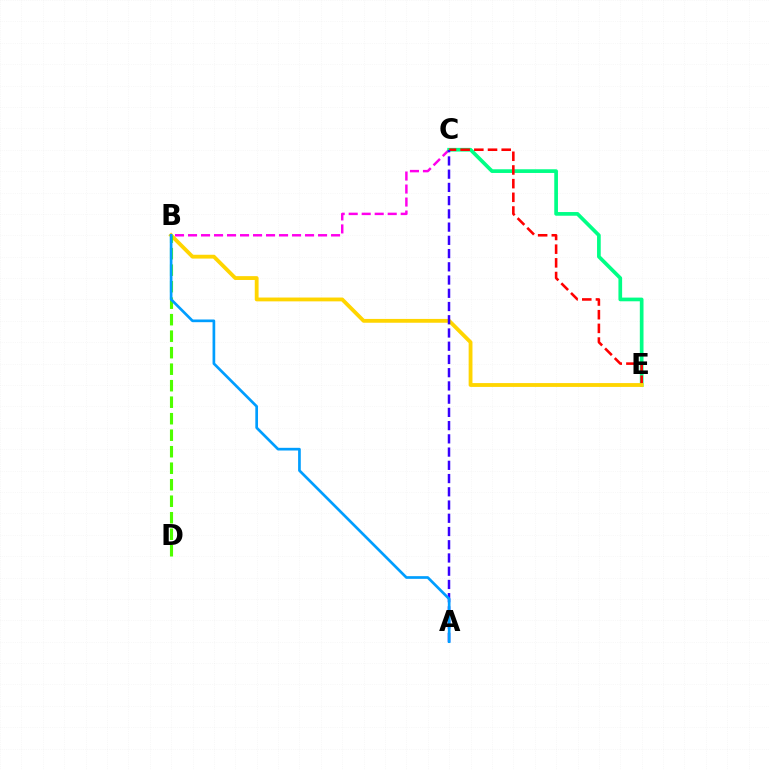{('B', 'C'): [{'color': '#ff00ed', 'line_style': 'dashed', 'thickness': 1.77}], ('C', 'E'): [{'color': '#00ff86', 'line_style': 'solid', 'thickness': 2.66}, {'color': '#ff0000', 'line_style': 'dashed', 'thickness': 1.86}], ('B', 'E'): [{'color': '#ffd500', 'line_style': 'solid', 'thickness': 2.76}], ('B', 'D'): [{'color': '#4fff00', 'line_style': 'dashed', 'thickness': 2.24}], ('A', 'C'): [{'color': '#3700ff', 'line_style': 'dashed', 'thickness': 1.8}], ('A', 'B'): [{'color': '#009eff', 'line_style': 'solid', 'thickness': 1.94}]}